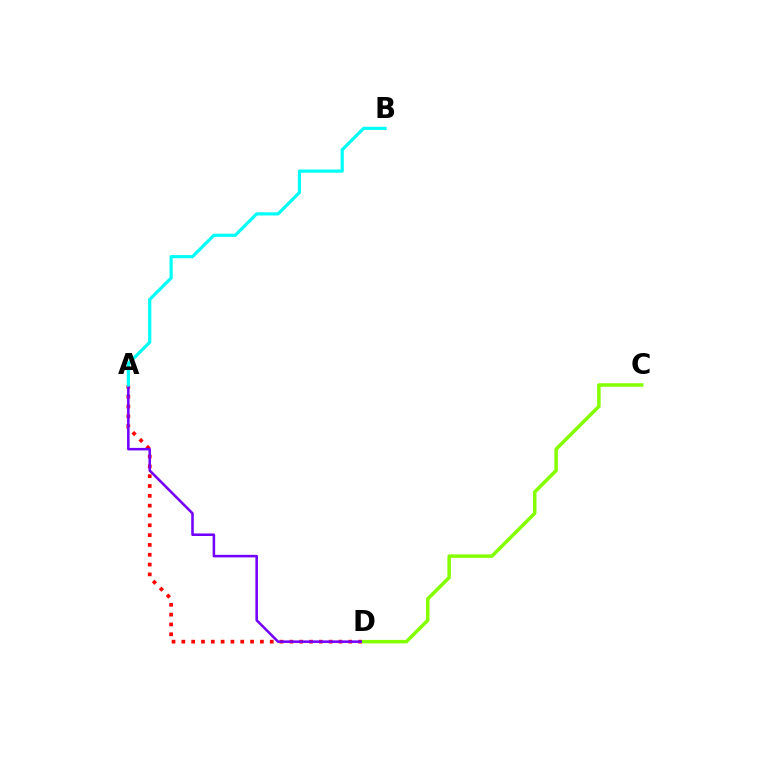{('A', 'D'): [{'color': '#ff0000', 'line_style': 'dotted', 'thickness': 2.67}, {'color': '#7200ff', 'line_style': 'solid', 'thickness': 1.83}], ('A', 'B'): [{'color': '#00fff6', 'line_style': 'solid', 'thickness': 2.29}], ('C', 'D'): [{'color': '#84ff00', 'line_style': 'solid', 'thickness': 2.52}]}